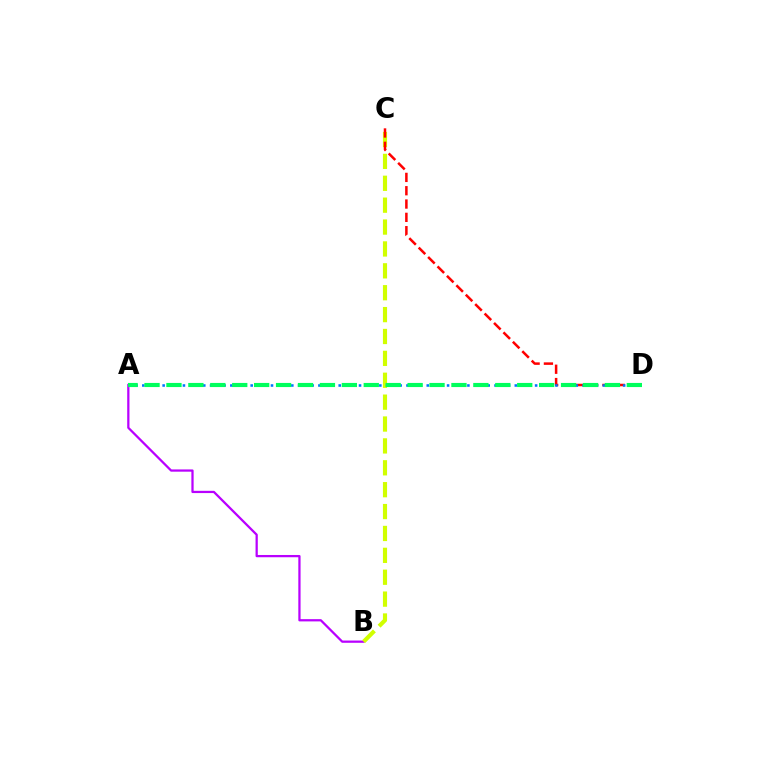{('A', 'B'): [{'color': '#b900ff', 'line_style': 'solid', 'thickness': 1.62}], ('B', 'C'): [{'color': '#d1ff00', 'line_style': 'dashed', 'thickness': 2.97}], ('C', 'D'): [{'color': '#ff0000', 'line_style': 'dashed', 'thickness': 1.81}], ('A', 'D'): [{'color': '#0074ff', 'line_style': 'dotted', 'thickness': 1.84}, {'color': '#00ff5c', 'line_style': 'dashed', 'thickness': 2.98}]}